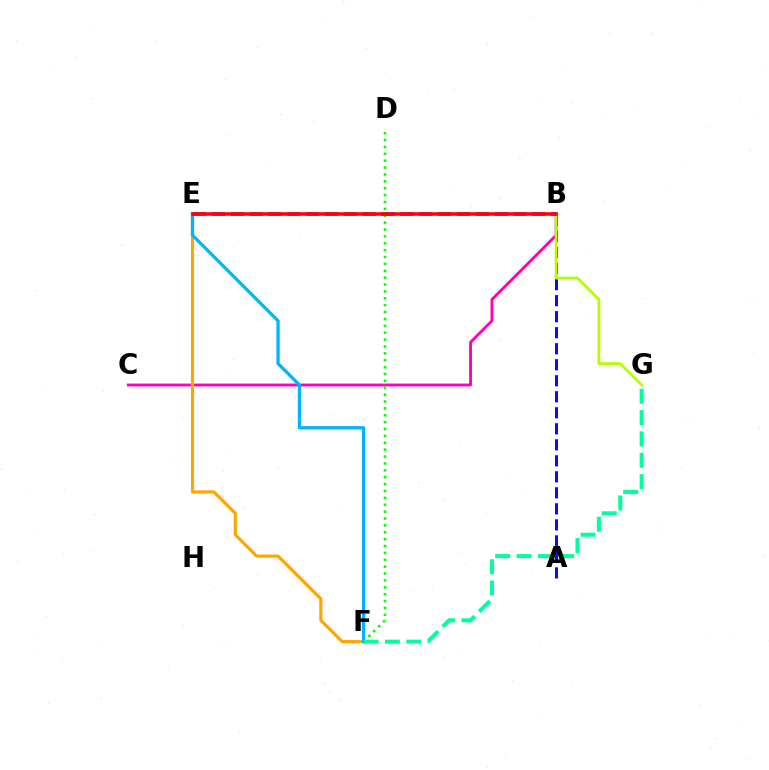{('B', 'C'): [{'color': '#ff00bd', 'line_style': 'solid', 'thickness': 2.06}], ('D', 'F'): [{'color': '#08ff00', 'line_style': 'dotted', 'thickness': 1.87}], ('A', 'B'): [{'color': '#0010ff', 'line_style': 'dashed', 'thickness': 2.18}], ('E', 'F'): [{'color': '#ffa500', 'line_style': 'solid', 'thickness': 2.27}, {'color': '#00b5ff', 'line_style': 'solid', 'thickness': 2.36}], ('B', 'G'): [{'color': '#b3ff00', 'line_style': 'solid', 'thickness': 1.99}], ('F', 'G'): [{'color': '#00ff9d', 'line_style': 'dashed', 'thickness': 2.9}], ('B', 'E'): [{'color': '#9b00ff', 'line_style': 'dashed', 'thickness': 2.56}, {'color': '#ff0000', 'line_style': 'solid', 'thickness': 2.54}]}